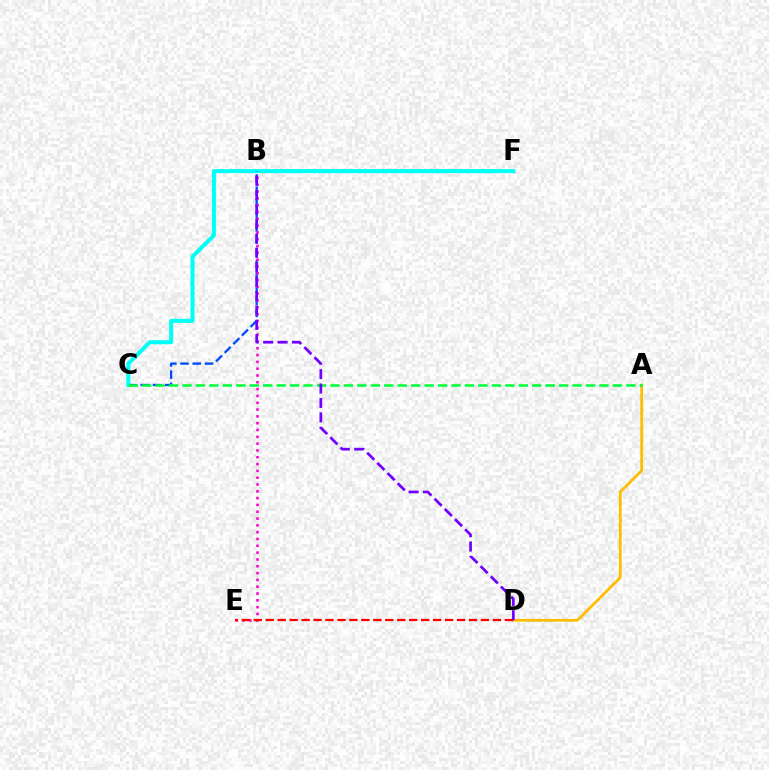{('B', 'C'): [{'color': '#004bff', 'line_style': 'dashed', 'thickness': 1.66}], ('B', 'F'): [{'color': '#84ff00', 'line_style': 'solid', 'thickness': 1.51}], ('B', 'E'): [{'color': '#ff00cf', 'line_style': 'dotted', 'thickness': 1.85}], ('A', 'D'): [{'color': '#ffbd00', 'line_style': 'solid', 'thickness': 2.0}], ('D', 'E'): [{'color': '#ff0000', 'line_style': 'dashed', 'thickness': 1.62}], ('C', 'F'): [{'color': '#00fff6', 'line_style': 'solid', 'thickness': 2.9}], ('A', 'C'): [{'color': '#00ff39', 'line_style': 'dashed', 'thickness': 1.83}], ('B', 'D'): [{'color': '#7200ff', 'line_style': 'dashed', 'thickness': 1.96}]}